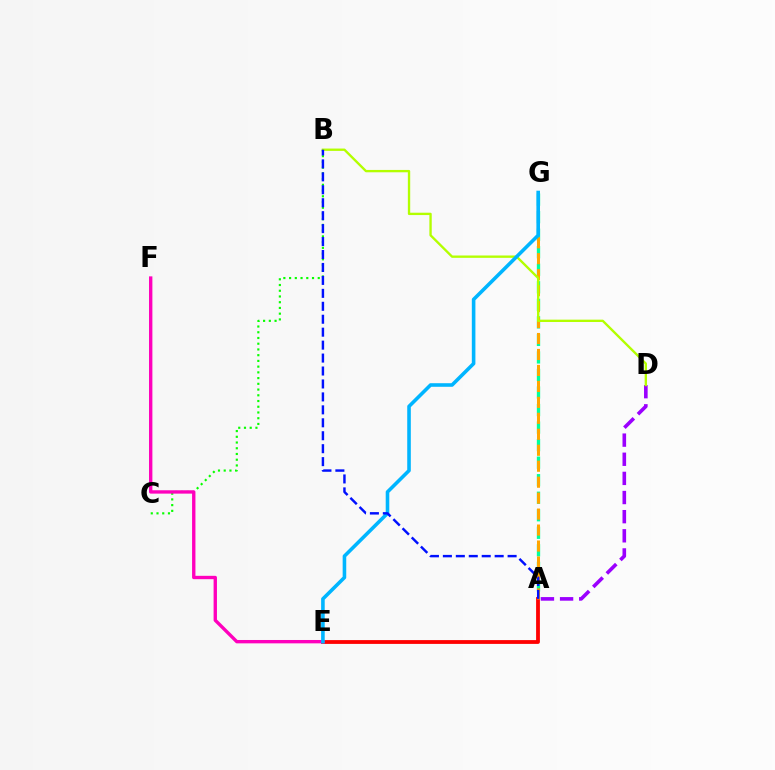{('A', 'G'): [{'color': '#00ff9d', 'line_style': 'dashed', 'thickness': 2.38}, {'color': '#ffa500', 'line_style': 'dashed', 'thickness': 2.17}], ('A', 'E'): [{'color': '#ff0000', 'line_style': 'solid', 'thickness': 2.74}], ('B', 'C'): [{'color': '#08ff00', 'line_style': 'dotted', 'thickness': 1.56}], ('E', 'F'): [{'color': '#ff00bd', 'line_style': 'solid', 'thickness': 2.42}], ('A', 'D'): [{'color': '#9b00ff', 'line_style': 'dashed', 'thickness': 2.6}], ('B', 'D'): [{'color': '#b3ff00', 'line_style': 'solid', 'thickness': 1.69}], ('E', 'G'): [{'color': '#00b5ff', 'line_style': 'solid', 'thickness': 2.58}], ('A', 'B'): [{'color': '#0010ff', 'line_style': 'dashed', 'thickness': 1.76}]}